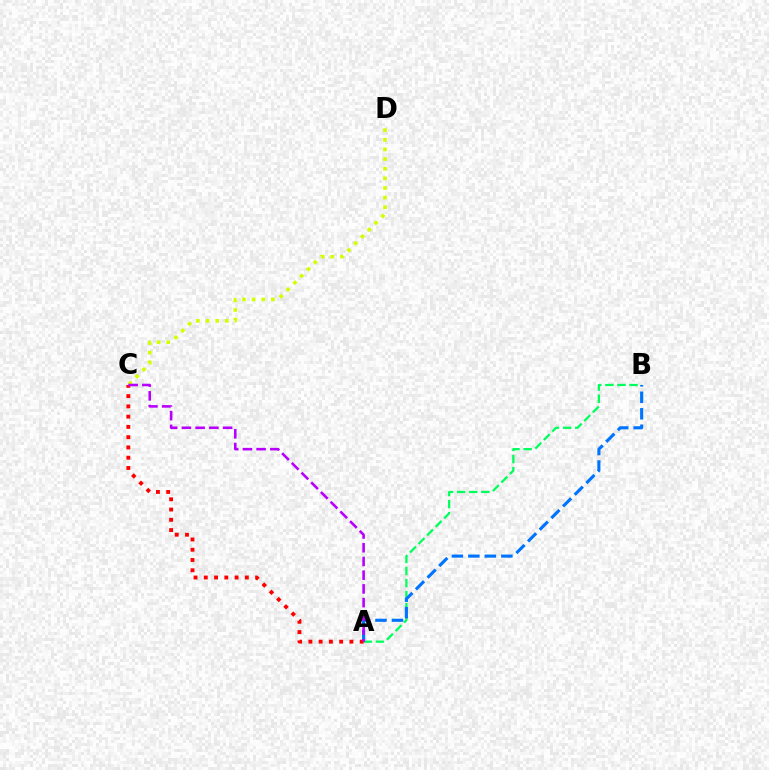{('A', 'B'): [{'color': '#00ff5c', 'line_style': 'dashed', 'thickness': 1.64}, {'color': '#0074ff', 'line_style': 'dashed', 'thickness': 2.24}], ('C', 'D'): [{'color': '#d1ff00', 'line_style': 'dotted', 'thickness': 2.62}], ('A', 'C'): [{'color': '#ff0000', 'line_style': 'dotted', 'thickness': 2.79}, {'color': '#b900ff', 'line_style': 'dashed', 'thickness': 1.86}]}